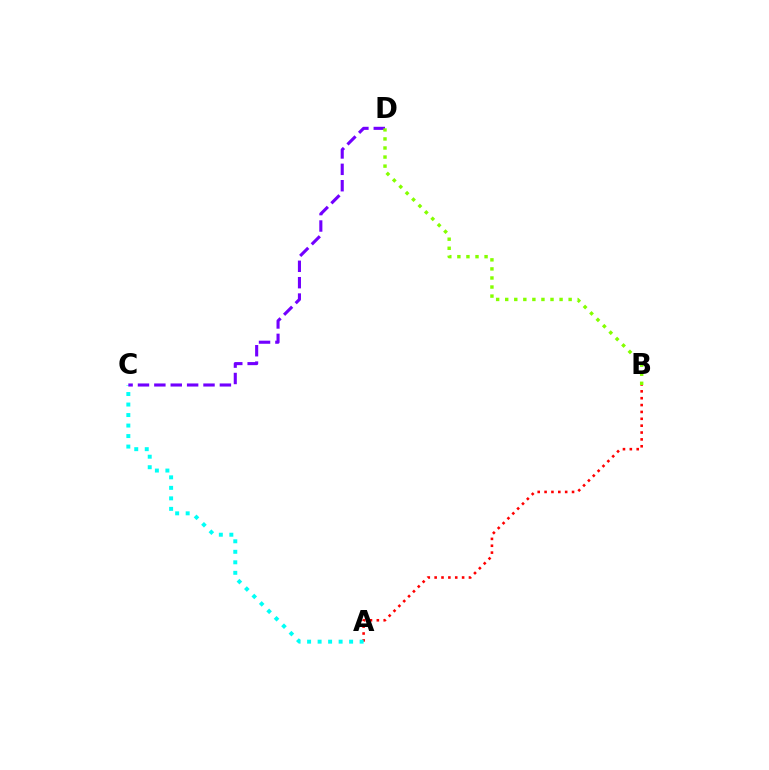{('A', 'B'): [{'color': '#ff0000', 'line_style': 'dotted', 'thickness': 1.87}], ('A', 'C'): [{'color': '#00fff6', 'line_style': 'dotted', 'thickness': 2.85}], ('C', 'D'): [{'color': '#7200ff', 'line_style': 'dashed', 'thickness': 2.23}], ('B', 'D'): [{'color': '#84ff00', 'line_style': 'dotted', 'thickness': 2.46}]}